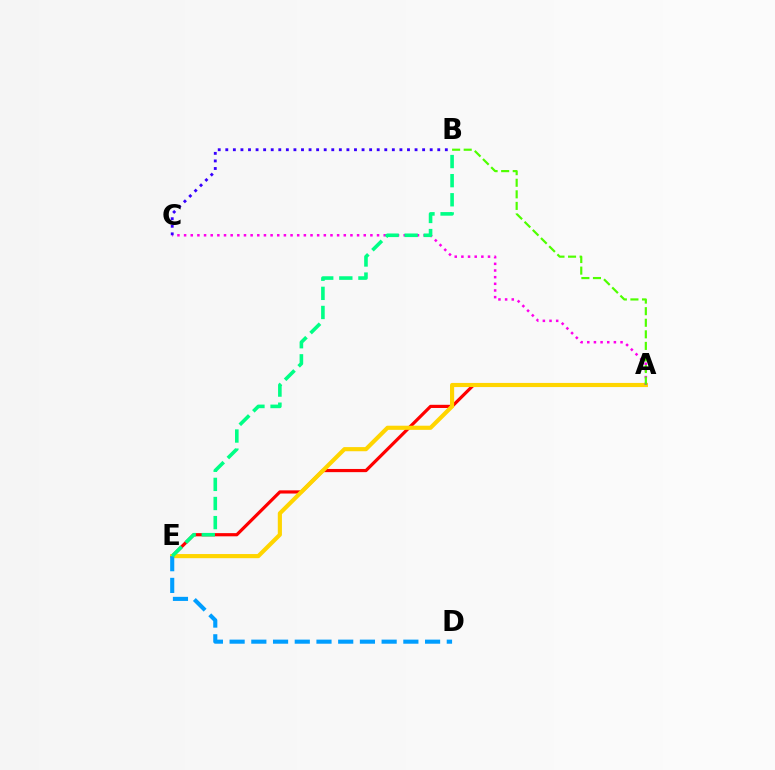{('A', 'E'): [{'color': '#ff0000', 'line_style': 'solid', 'thickness': 2.29}, {'color': '#ffd500', 'line_style': 'solid', 'thickness': 2.98}], ('A', 'C'): [{'color': '#ff00ed', 'line_style': 'dotted', 'thickness': 1.81}], ('D', 'E'): [{'color': '#009eff', 'line_style': 'dashed', 'thickness': 2.95}], ('B', 'E'): [{'color': '#00ff86', 'line_style': 'dashed', 'thickness': 2.6}], ('B', 'C'): [{'color': '#3700ff', 'line_style': 'dotted', 'thickness': 2.06}], ('A', 'B'): [{'color': '#4fff00', 'line_style': 'dashed', 'thickness': 1.57}]}